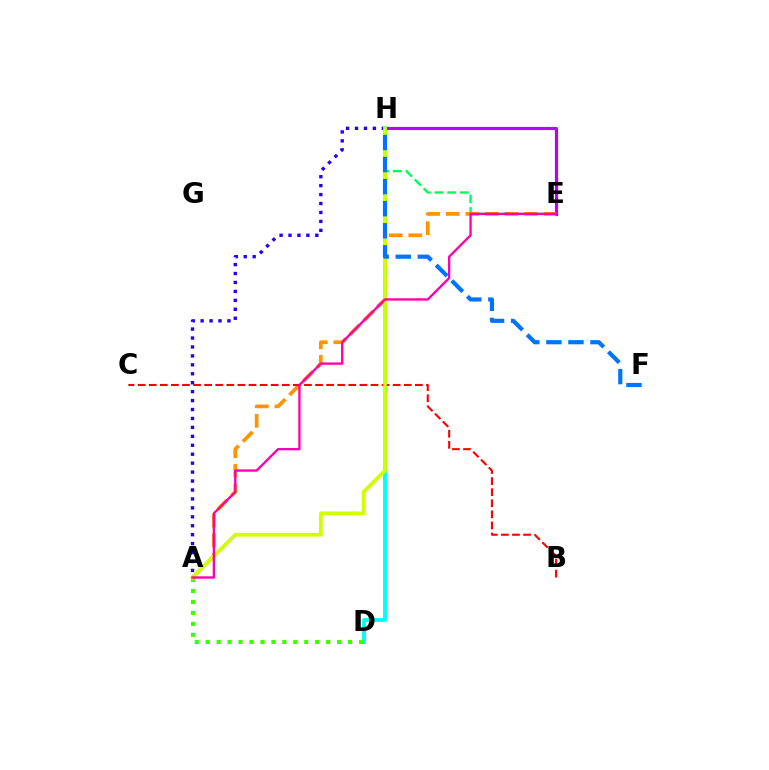{('A', 'H'): [{'color': '#2500ff', 'line_style': 'dotted', 'thickness': 2.43}, {'color': '#d1ff00', 'line_style': 'solid', 'thickness': 2.71}], ('E', 'H'): [{'color': '#00ff5c', 'line_style': 'dashed', 'thickness': 1.72}, {'color': '#b900ff', 'line_style': 'solid', 'thickness': 2.29}], ('D', 'H'): [{'color': '#00fff6', 'line_style': 'solid', 'thickness': 2.78}], ('A', 'E'): [{'color': '#ff9400', 'line_style': 'dashed', 'thickness': 2.66}, {'color': '#ff00ac', 'line_style': 'solid', 'thickness': 1.69}], ('A', 'D'): [{'color': '#3dff00', 'line_style': 'dotted', 'thickness': 2.97}], ('B', 'C'): [{'color': '#ff0000', 'line_style': 'dashed', 'thickness': 1.51}], ('F', 'H'): [{'color': '#0074ff', 'line_style': 'dashed', 'thickness': 3.0}]}